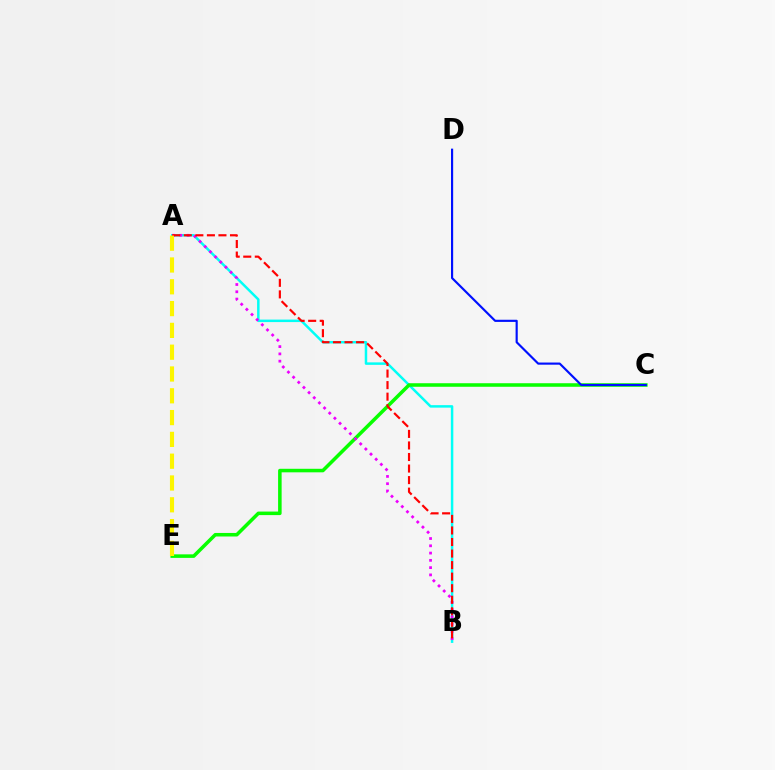{('A', 'B'): [{'color': '#00fff6', 'line_style': 'solid', 'thickness': 1.79}, {'color': '#ee00ff', 'line_style': 'dotted', 'thickness': 1.98}, {'color': '#ff0000', 'line_style': 'dashed', 'thickness': 1.57}], ('C', 'E'): [{'color': '#08ff00', 'line_style': 'solid', 'thickness': 2.55}], ('C', 'D'): [{'color': '#0010ff', 'line_style': 'solid', 'thickness': 1.55}], ('A', 'E'): [{'color': '#fcf500', 'line_style': 'dashed', 'thickness': 2.96}]}